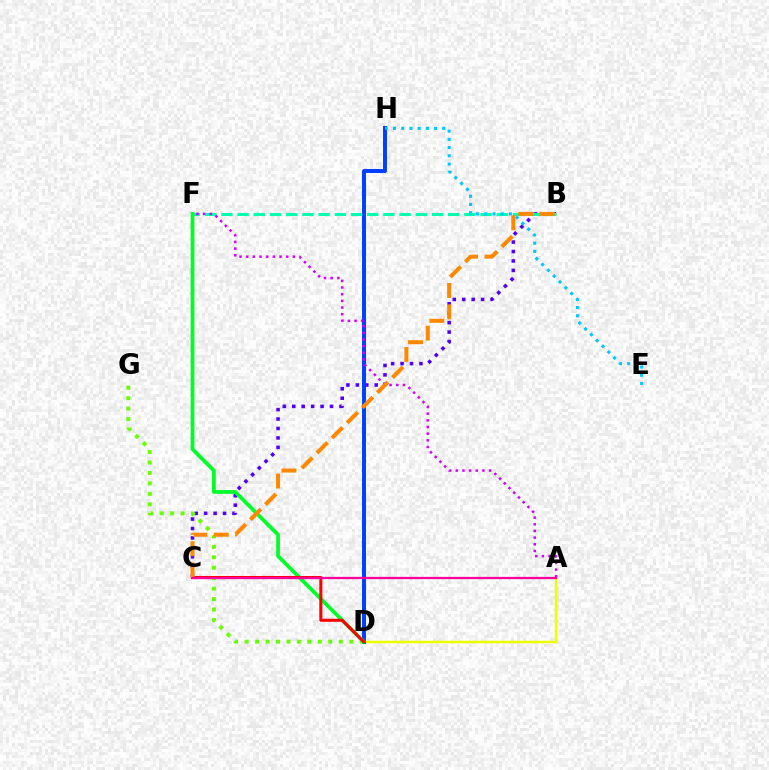{('B', 'C'): [{'color': '#4f00ff', 'line_style': 'dotted', 'thickness': 2.57}, {'color': '#ff8800', 'line_style': 'dashed', 'thickness': 2.9}], ('A', 'D'): [{'color': '#eeff00', 'line_style': 'solid', 'thickness': 1.79}], ('D', 'H'): [{'color': '#003fff', 'line_style': 'solid', 'thickness': 2.84}], ('B', 'F'): [{'color': '#00ffaf', 'line_style': 'dashed', 'thickness': 2.2}], ('D', 'G'): [{'color': '#66ff00', 'line_style': 'dotted', 'thickness': 2.84}], ('E', 'H'): [{'color': '#00c7ff', 'line_style': 'dotted', 'thickness': 2.23}], ('A', 'F'): [{'color': '#d600ff', 'line_style': 'dotted', 'thickness': 1.81}], ('D', 'F'): [{'color': '#00ff27', 'line_style': 'solid', 'thickness': 2.7}], ('C', 'D'): [{'color': '#ff0000', 'line_style': 'solid', 'thickness': 2.19}], ('A', 'C'): [{'color': '#ff00a0', 'line_style': 'solid', 'thickness': 1.64}]}